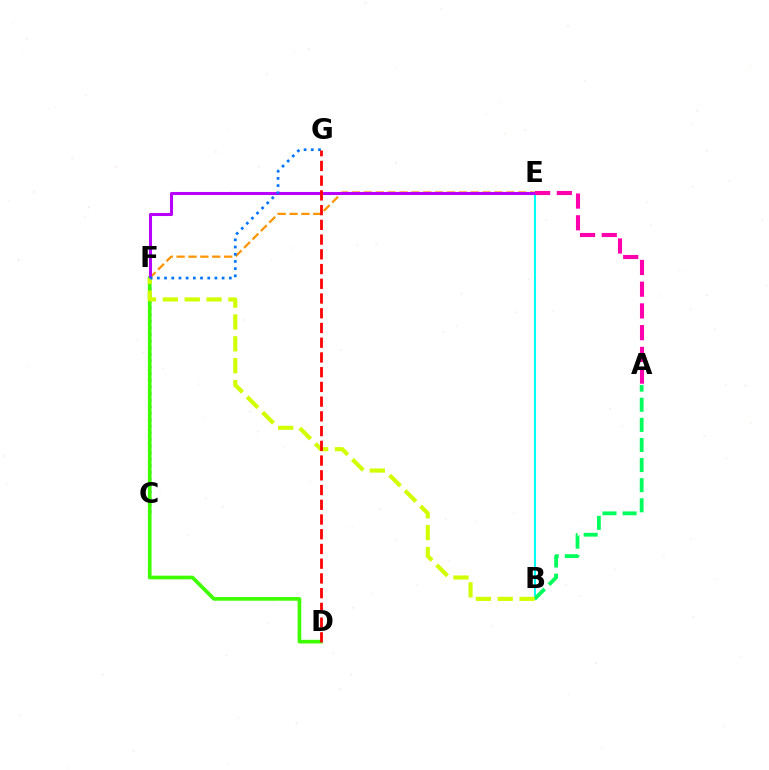{('B', 'E'): [{'color': '#00fff6', 'line_style': 'solid', 'thickness': 1.52}], ('A', 'B'): [{'color': '#00ff5c', 'line_style': 'dashed', 'thickness': 2.73}], ('C', 'F'): [{'color': '#2500ff', 'line_style': 'dotted', 'thickness': 1.78}], ('D', 'F'): [{'color': '#3dff00', 'line_style': 'solid', 'thickness': 2.64}], ('E', 'F'): [{'color': '#ff9400', 'line_style': 'dashed', 'thickness': 1.61}, {'color': '#b900ff', 'line_style': 'solid', 'thickness': 2.19}], ('A', 'E'): [{'color': '#ff00ac', 'line_style': 'dashed', 'thickness': 2.95}], ('B', 'F'): [{'color': '#d1ff00', 'line_style': 'dashed', 'thickness': 2.97}], ('F', 'G'): [{'color': '#0074ff', 'line_style': 'dotted', 'thickness': 1.96}], ('D', 'G'): [{'color': '#ff0000', 'line_style': 'dashed', 'thickness': 2.0}]}